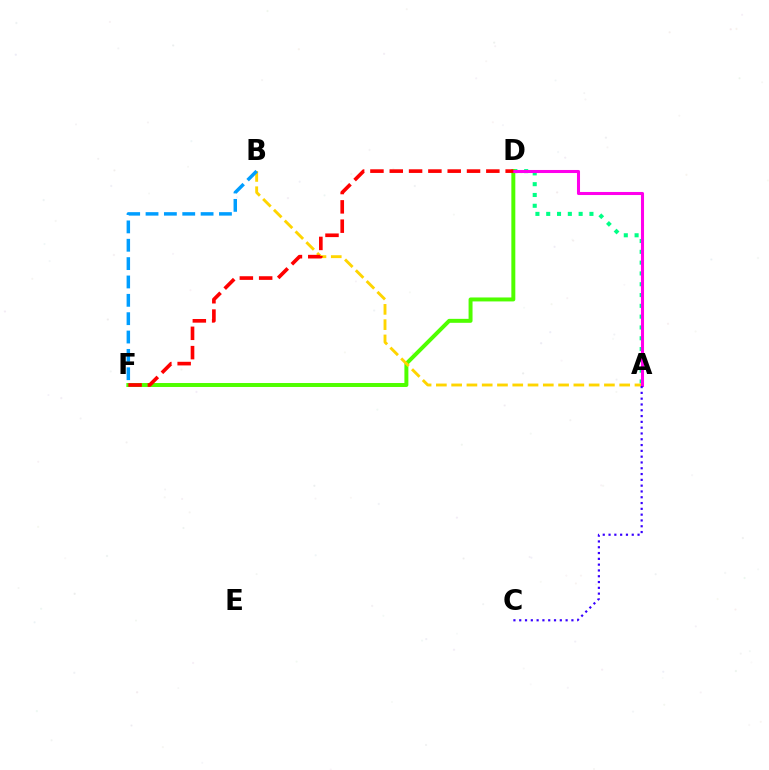{('A', 'D'): [{'color': '#00ff86', 'line_style': 'dotted', 'thickness': 2.94}, {'color': '#ff00ed', 'line_style': 'solid', 'thickness': 2.2}], ('D', 'F'): [{'color': '#4fff00', 'line_style': 'solid', 'thickness': 2.85}, {'color': '#ff0000', 'line_style': 'dashed', 'thickness': 2.62}], ('A', 'B'): [{'color': '#ffd500', 'line_style': 'dashed', 'thickness': 2.08}], ('B', 'F'): [{'color': '#009eff', 'line_style': 'dashed', 'thickness': 2.49}], ('A', 'C'): [{'color': '#3700ff', 'line_style': 'dotted', 'thickness': 1.58}]}